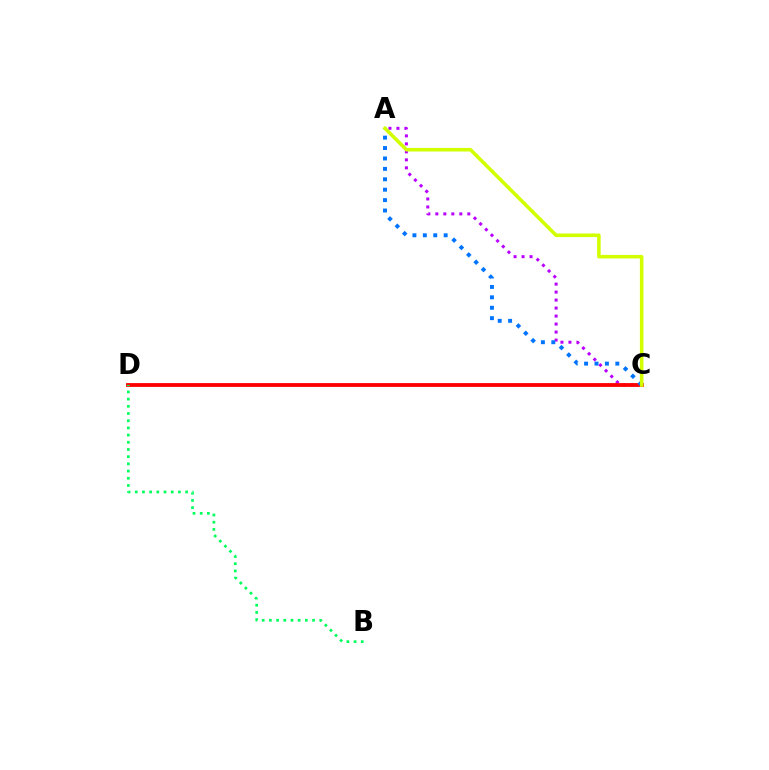{('A', 'C'): [{'color': '#b900ff', 'line_style': 'dotted', 'thickness': 2.17}, {'color': '#0074ff', 'line_style': 'dotted', 'thickness': 2.83}, {'color': '#d1ff00', 'line_style': 'solid', 'thickness': 2.56}], ('C', 'D'): [{'color': '#ff0000', 'line_style': 'solid', 'thickness': 2.74}], ('B', 'D'): [{'color': '#00ff5c', 'line_style': 'dotted', 'thickness': 1.95}]}